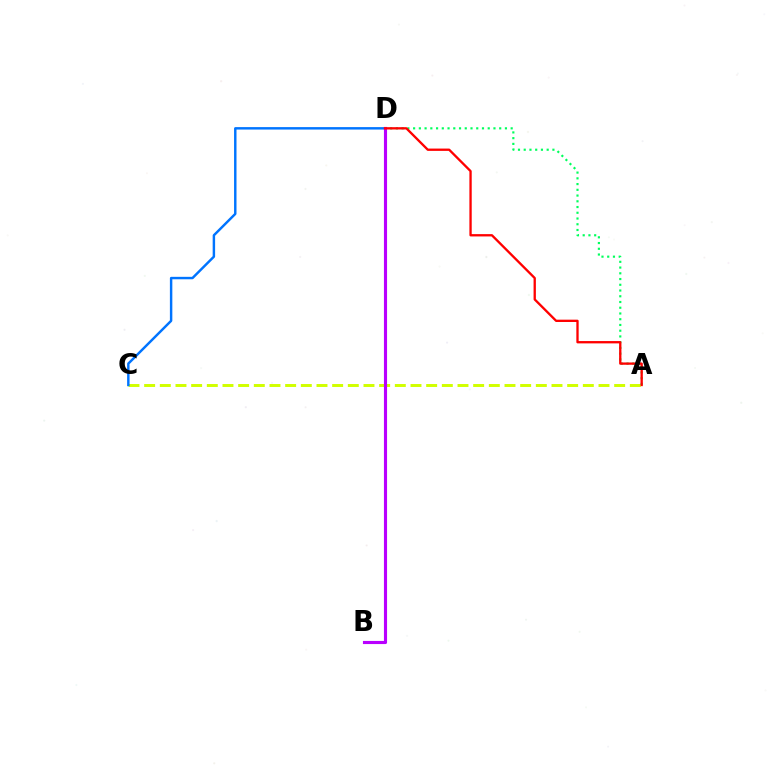{('A', 'C'): [{'color': '#d1ff00', 'line_style': 'dashed', 'thickness': 2.13}], ('A', 'D'): [{'color': '#00ff5c', 'line_style': 'dotted', 'thickness': 1.56}, {'color': '#ff0000', 'line_style': 'solid', 'thickness': 1.67}], ('C', 'D'): [{'color': '#0074ff', 'line_style': 'solid', 'thickness': 1.76}], ('B', 'D'): [{'color': '#b900ff', 'line_style': 'solid', 'thickness': 2.25}]}